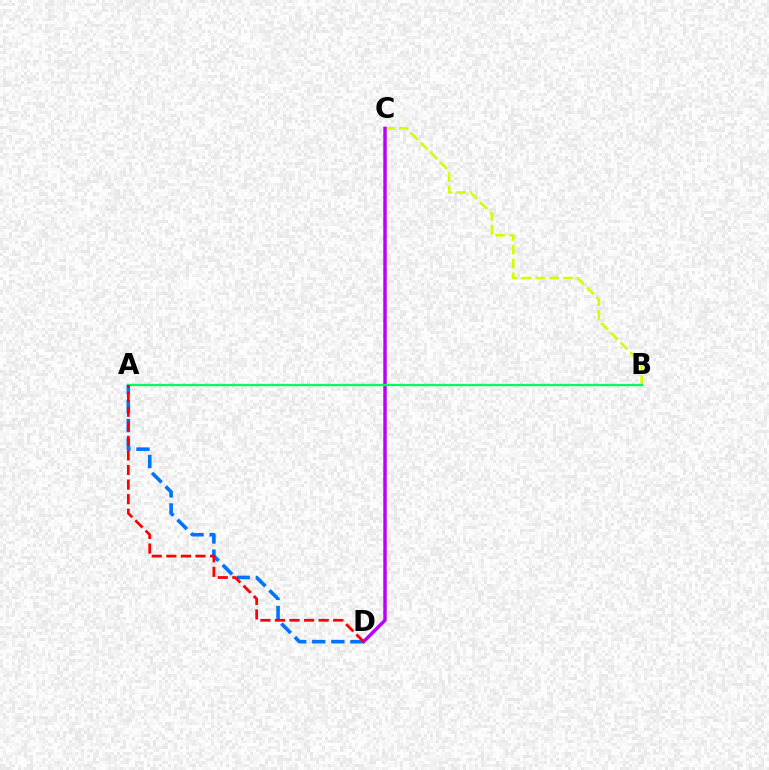{('B', 'C'): [{'color': '#d1ff00', 'line_style': 'dashed', 'thickness': 1.88}], ('C', 'D'): [{'color': '#b900ff', 'line_style': 'solid', 'thickness': 2.47}], ('A', 'D'): [{'color': '#0074ff', 'line_style': 'dashed', 'thickness': 2.6}, {'color': '#ff0000', 'line_style': 'dashed', 'thickness': 1.98}], ('A', 'B'): [{'color': '#00ff5c', 'line_style': 'solid', 'thickness': 1.65}]}